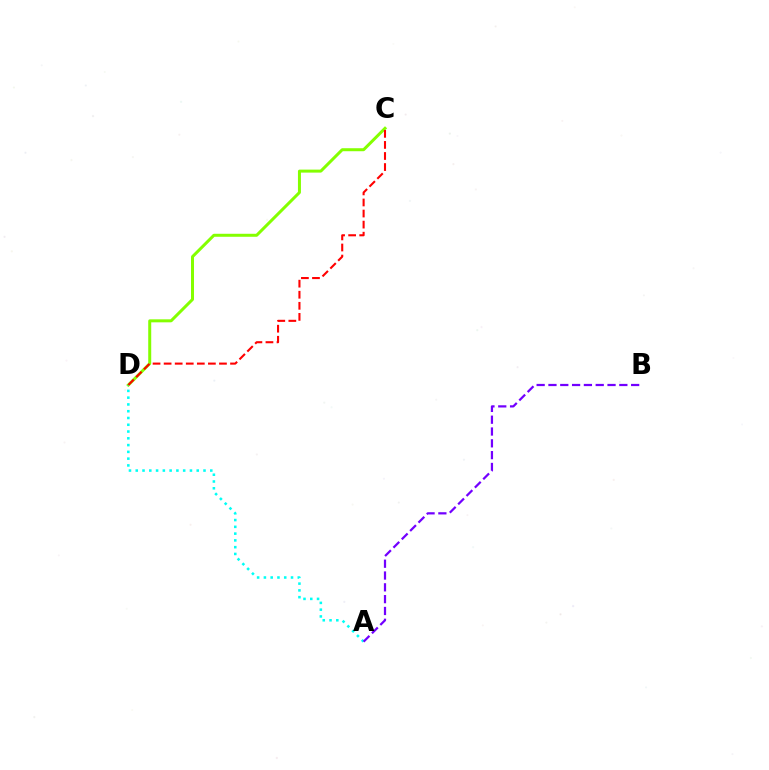{('C', 'D'): [{'color': '#84ff00', 'line_style': 'solid', 'thickness': 2.16}, {'color': '#ff0000', 'line_style': 'dashed', 'thickness': 1.5}], ('A', 'D'): [{'color': '#00fff6', 'line_style': 'dotted', 'thickness': 1.84}], ('A', 'B'): [{'color': '#7200ff', 'line_style': 'dashed', 'thickness': 1.6}]}